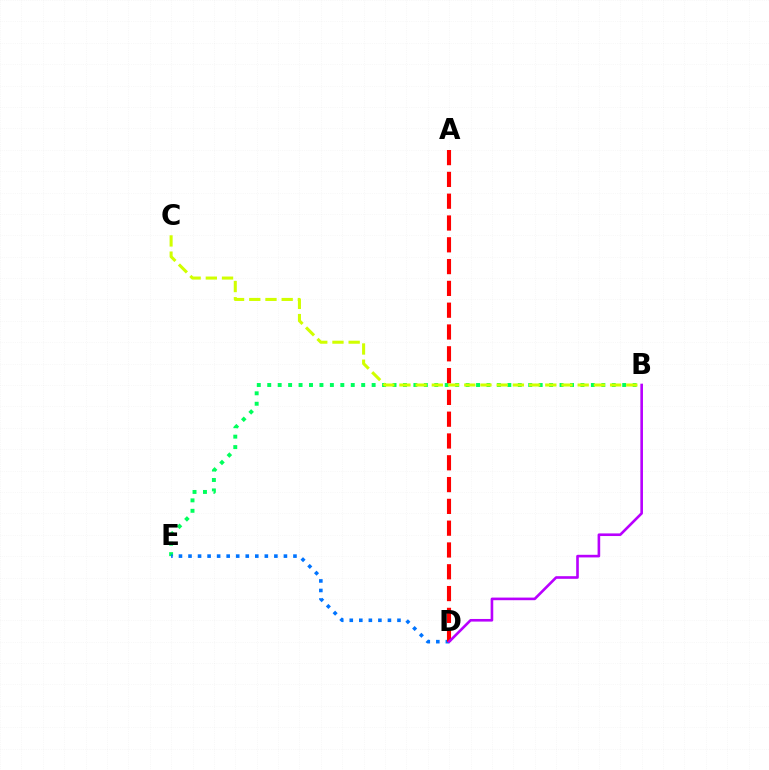{('B', 'E'): [{'color': '#00ff5c', 'line_style': 'dotted', 'thickness': 2.84}], ('B', 'C'): [{'color': '#d1ff00', 'line_style': 'dashed', 'thickness': 2.2}], ('D', 'E'): [{'color': '#0074ff', 'line_style': 'dotted', 'thickness': 2.59}], ('A', 'D'): [{'color': '#ff0000', 'line_style': 'dashed', 'thickness': 2.96}], ('B', 'D'): [{'color': '#b900ff', 'line_style': 'solid', 'thickness': 1.89}]}